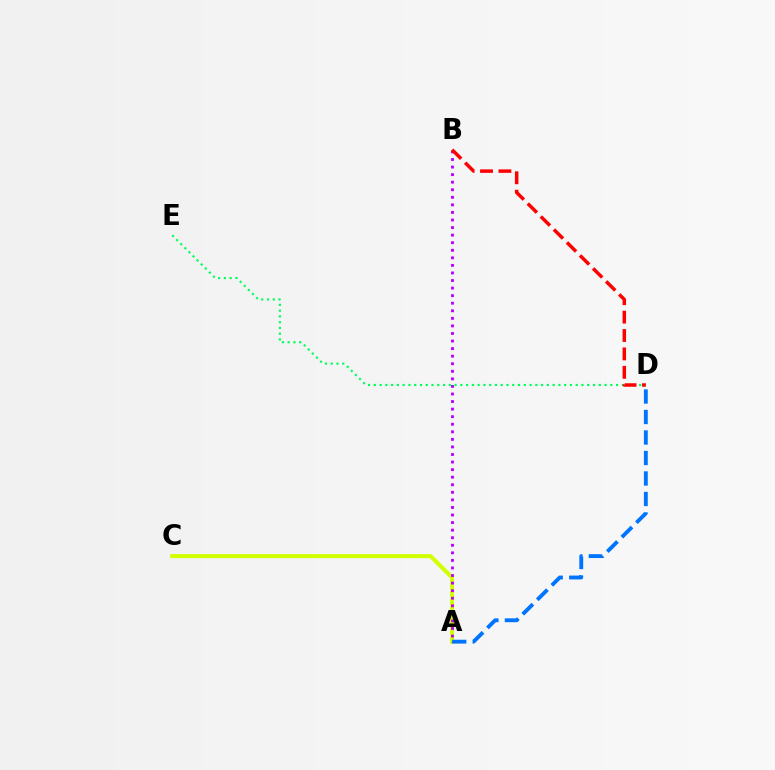{('A', 'C'): [{'color': '#d1ff00', 'line_style': 'solid', 'thickness': 2.91}], ('A', 'D'): [{'color': '#0074ff', 'line_style': 'dashed', 'thickness': 2.78}], ('A', 'B'): [{'color': '#b900ff', 'line_style': 'dotted', 'thickness': 2.06}], ('D', 'E'): [{'color': '#00ff5c', 'line_style': 'dotted', 'thickness': 1.57}], ('B', 'D'): [{'color': '#ff0000', 'line_style': 'dashed', 'thickness': 2.5}]}